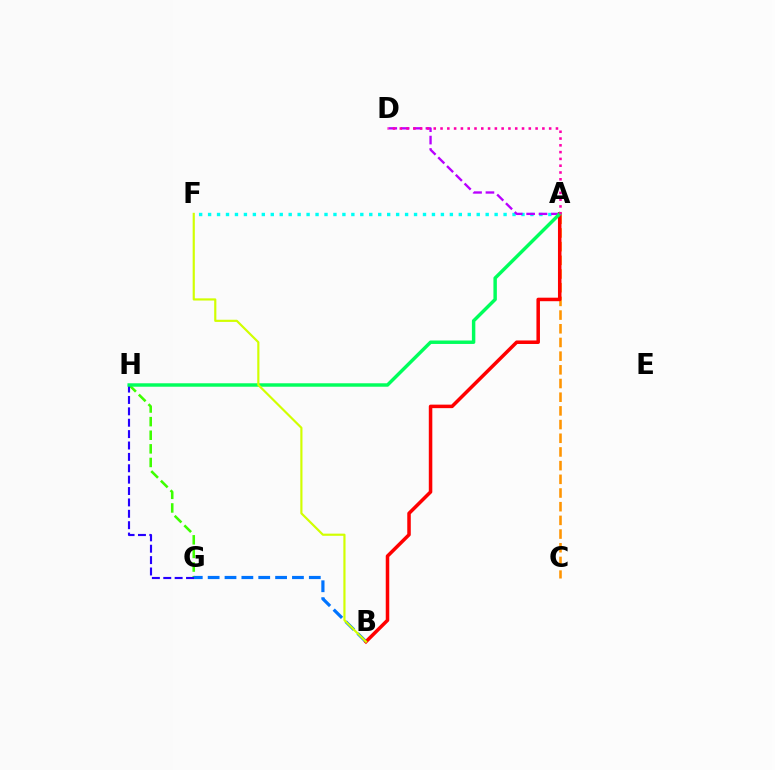{('A', 'F'): [{'color': '#00fff6', 'line_style': 'dotted', 'thickness': 2.43}], ('A', 'C'): [{'color': '#ff9400', 'line_style': 'dashed', 'thickness': 1.86}], ('G', 'H'): [{'color': '#3dff00', 'line_style': 'dashed', 'thickness': 1.85}, {'color': '#2500ff', 'line_style': 'dashed', 'thickness': 1.55}], ('A', 'D'): [{'color': '#b900ff', 'line_style': 'dashed', 'thickness': 1.68}, {'color': '#ff00ac', 'line_style': 'dotted', 'thickness': 1.84}], ('B', 'G'): [{'color': '#0074ff', 'line_style': 'dashed', 'thickness': 2.29}], ('A', 'B'): [{'color': '#ff0000', 'line_style': 'solid', 'thickness': 2.53}], ('A', 'H'): [{'color': '#00ff5c', 'line_style': 'solid', 'thickness': 2.48}], ('B', 'F'): [{'color': '#d1ff00', 'line_style': 'solid', 'thickness': 1.56}]}